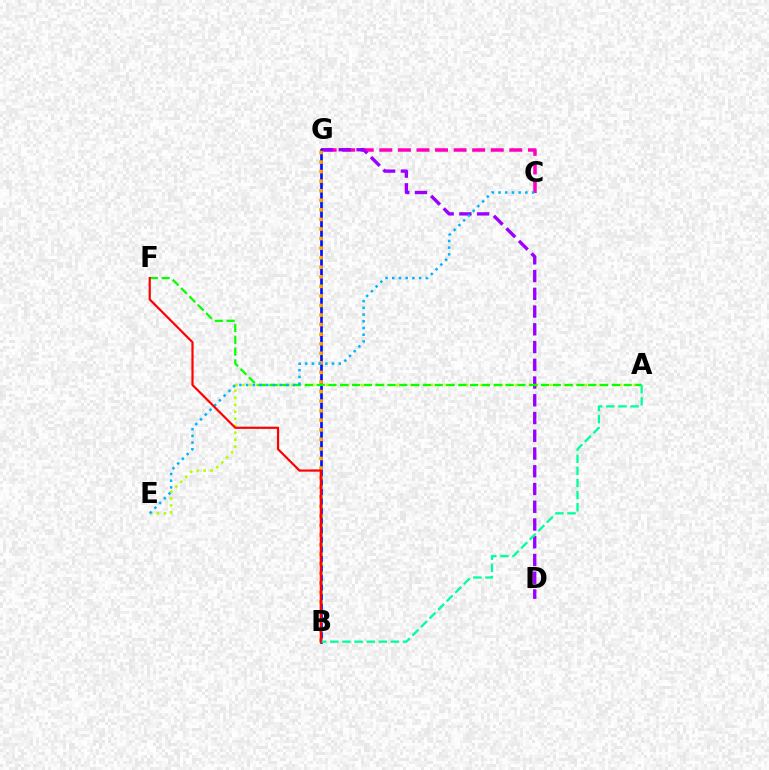{('C', 'G'): [{'color': '#ff00bd', 'line_style': 'dashed', 'thickness': 2.52}], ('A', 'E'): [{'color': '#b3ff00', 'line_style': 'dotted', 'thickness': 1.9}], ('D', 'G'): [{'color': '#9b00ff', 'line_style': 'dashed', 'thickness': 2.41}], ('B', 'G'): [{'color': '#0010ff', 'line_style': 'solid', 'thickness': 1.92}, {'color': '#ffa500', 'line_style': 'dotted', 'thickness': 2.6}], ('A', 'F'): [{'color': '#08ff00', 'line_style': 'dashed', 'thickness': 1.6}], ('A', 'B'): [{'color': '#00ff9d', 'line_style': 'dashed', 'thickness': 1.65}], ('C', 'E'): [{'color': '#00b5ff', 'line_style': 'dotted', 'thickness': 1.82}], ('B', 'F'): [{'color': '#ff0000', 'line_style': 'solid', 'thickness': 1.58}]}